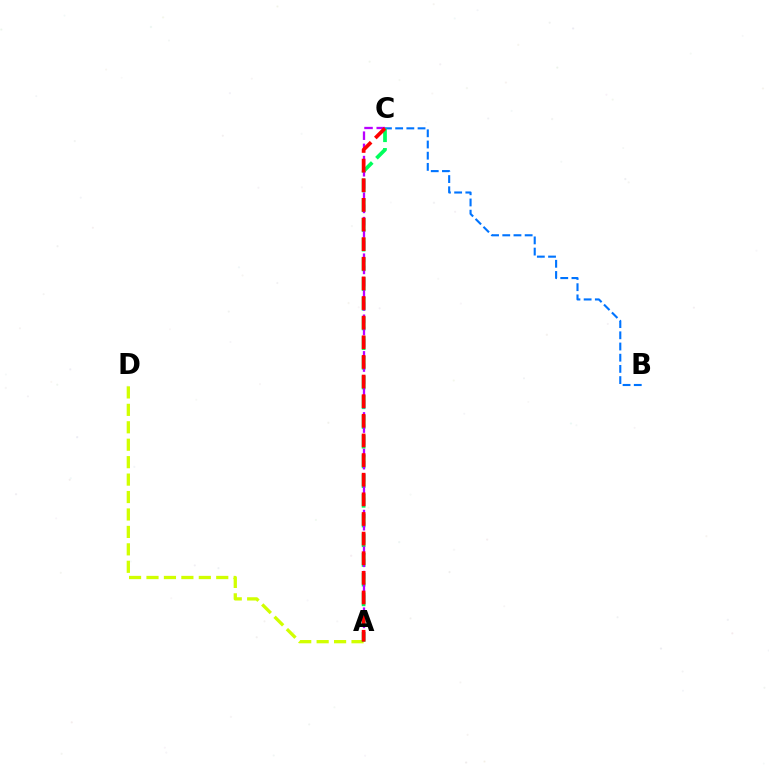{('A', 'D'): [{'color': '#d1ff00', 'line_style': 'dashed', 'thickness': 2.37}], ('B', 'C'): [{'color': '#0074ff', 'line_style': 'dashed', 'thickness': 1.52}], ('A', 'C'): [{'color': '#00ff5c', 'line_style': 'dashed', 'thickness': 2.68}, {'color': '#b900ff', 'line_style': 'dashed', 'thickness': 1.66}, {'color': '#ff0000', 'line_style': 'dashed', 'thickness': 2.67}]}